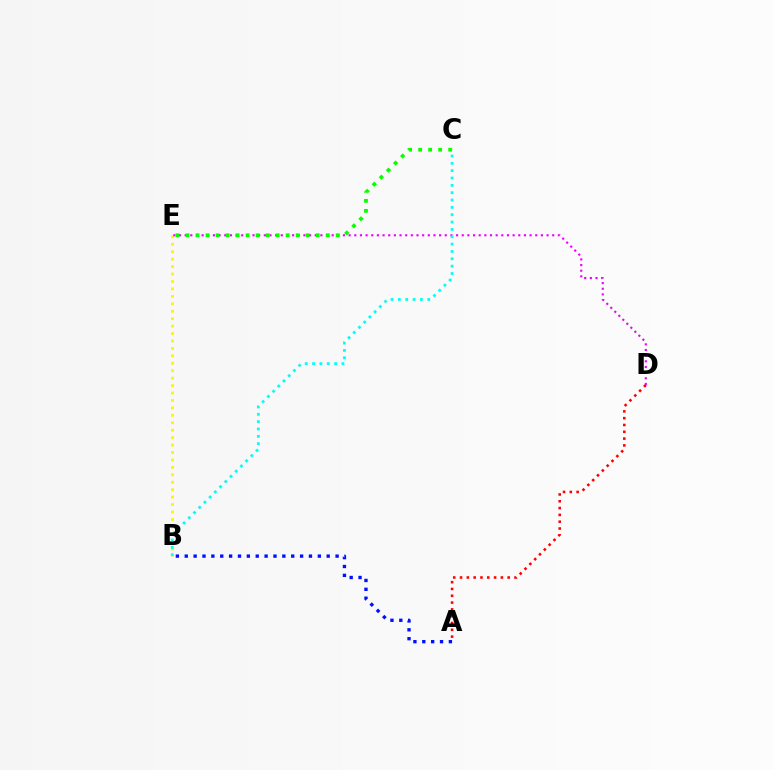{('B', 'E'): [{'color': '#fcf500', 'line_style': 'dotted', 'thickness': 2.02}], ('A', 'D'): [{'color': '#ff0000', 'line_style': 'dotted', 'thickness': 1.85}], ('D', 'E'): [{'color': '#ee00ff', 'line_style': 'dotted', 'thickness': 1.54}], ('C', 'E'): [{'color': '#08ff00', 'line_style': 'dotted', 'thickness': 2.72}], ('B', 'C'): [{'color': '#00fff6', 'line_style': 'dotted', 'thickness': 2.0}], ('A', 'B'): [{'color': '#0010ff', 'line_style': 'dotted', 'thickness': 2.41}]}